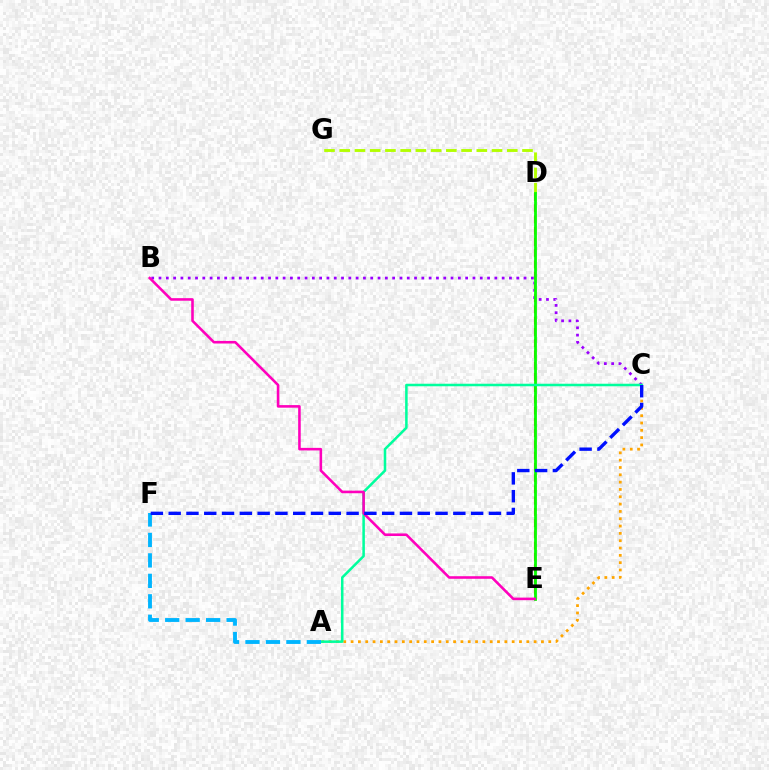{('D', 'E'): [{'color': '#ff0000', 'line_style': 'dashed', 'thickness': 1.53}, {'color': '#08ff00', 'line_style': 'solid', 'thickness': 2.02}], ('D', 'G'): [{'color': '#b3ff00', 'line_style': 'dashed', 'thickness': 2.07}], ('A', 'C'): [{'color': '#ffa500', 'line_style': 'dotted', 'thickness': 1.99}, {'color': '#00ff9d', 'line_style': 'solid', 'thickness': 1.82}], ('B', 'C'): [{'color': '#9b00ff', 'line_style': 'dotted', 'thickness': 1.98}], ('B', 'E'): [{'color': '#ff00bd', 'line_style': 'solid', 'thickness': 1.86}], ('A', 'F'): [{'color': '#00b5ff', 'line_style': 'dashed', 'thickness': 2.78}], ('C', 'F'): [{'color': '#0010ff', 'line_style': 'dashed', 'thickness': 2.42}]}